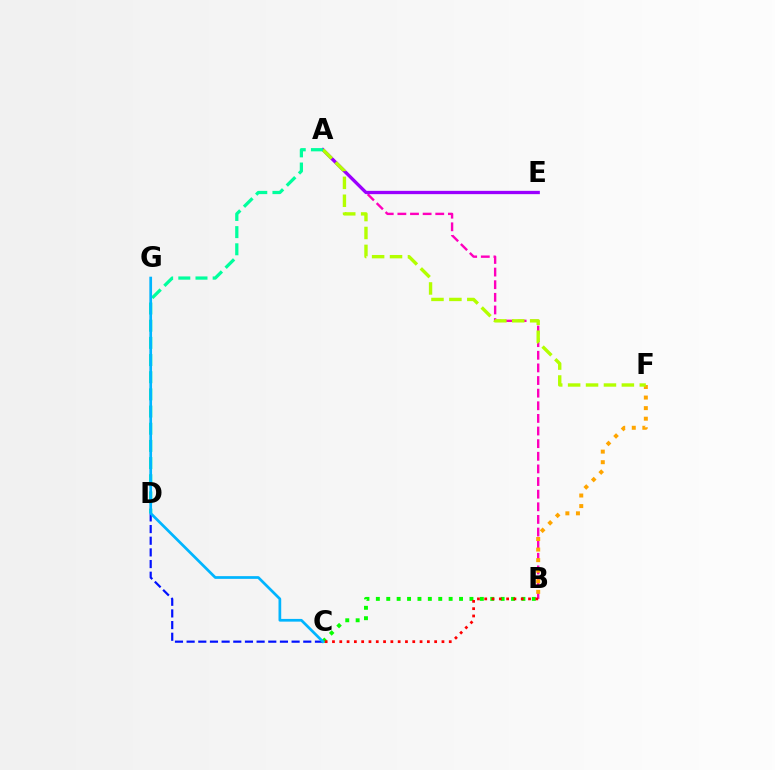{('A', 'B'): [{'color': '#ff00bd', 'line_style': 'dashed', 'thickness': 1.72}], ('C', 'D'): [{'color': '#0010ff', 'line_style': 'dashed', 'thickness': 1.58}], ('B', 'C'): [{'color': '#08ff00', 'line_style': 'dotted', 'thickness': 2.83}, {'color': '#ff0000', 'line_style': 'dotted', 'thickness': 1.98}], ('B', 'F'): [{'color': '#ffa500', 'line_style': 'dotted', 'thickness': 2.87}], ('A', 'E'): [{'color': '#9b00ff', 'line_style': 'solid', 'thickness': 2.37}], ('A', 'F'): [{'color': '#b3ff00', 'line_style': 'dashed', 'thickness': 2.43}], ('A', 'D'): [{'color': '#00ff9d', 'line_style': 'dashed', 'thickness': 2.33}], ('C', 'G'): [{'color': '#00b5ff', 'line_style': 'solid', 'thickness': 1.96}]}